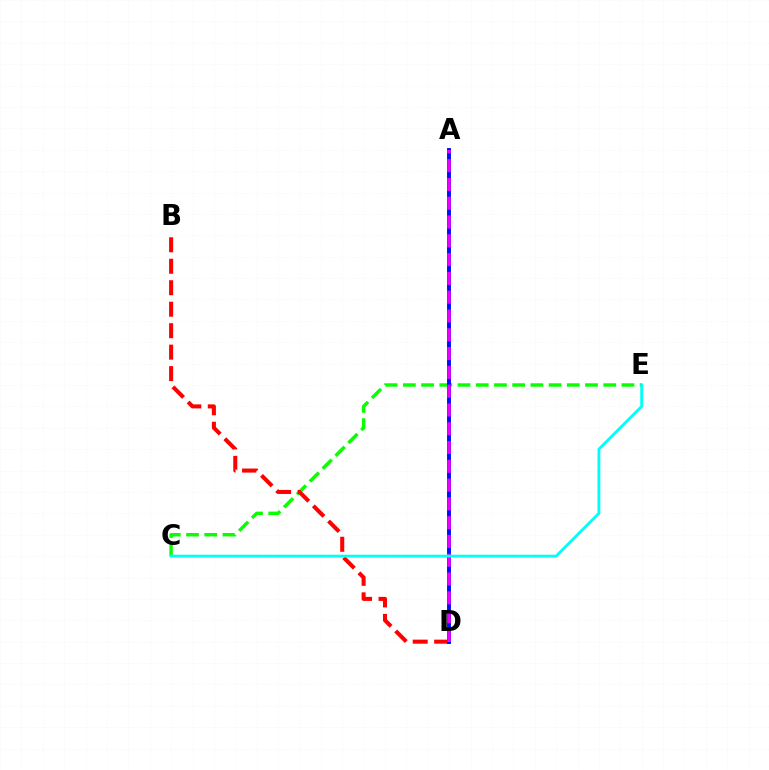{('C', 'E'): [{'color': '#08ff00', 'line_style': 'dashed', 'thickness': 2.47}, {'color': '#00fff6', 'line_style': 'solid', 'thickness': 2.03}], ('B', 'D'): [{'color': '#ff0000', 'line_style': 'dashed', 'thickness': 2.92}], ('A', 'D'): [{'color': '#fcf500', 'line_style': 'dashed', 'thickness': 1.77}, {'color': '#0010ff', 'line_style': 'solid', 'thickness': 2.82}, {'color': '#ee00ff', 'line_style': 'dashed', 'thickness': 2.55}]}